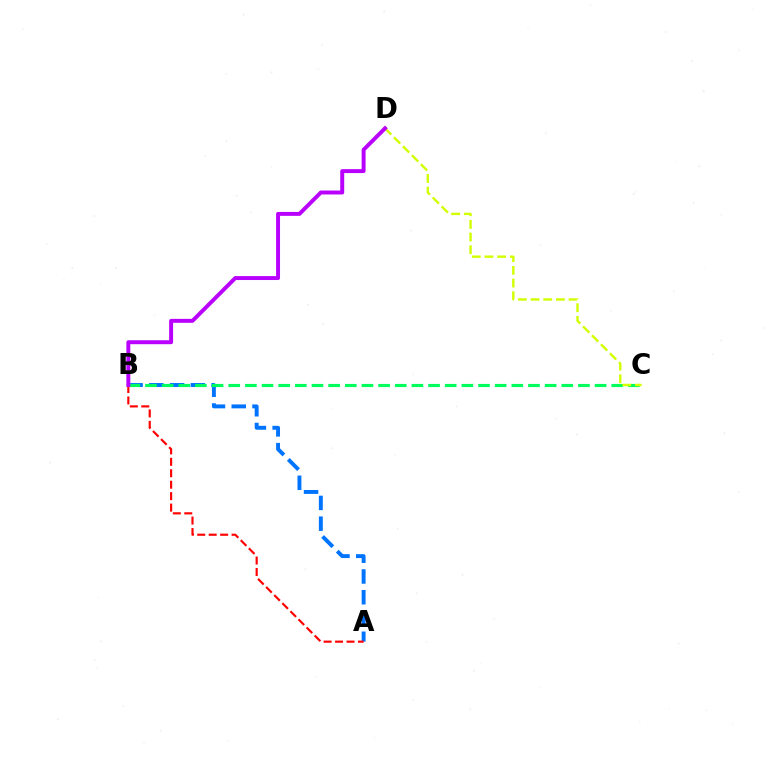{('A', 'B'): [{'color': '#0074ff', 'line_style': 'dashed', 'thickness': 2.82}, {'color': '#ff0000', 'line_style': 'dashed', 'thickness': 1.56}], ('B', 'C'): [{'color': '#00ff5c', 'line_style': 'dashed', 'thickness': 2.26}], ('C', 'D'): [{'color': '#d1ff00', 'line_style': 'dashed', 'thickness': 1.72}], ('B', 'D'): [{'color': '#b900ff', 'line_style': 'solid', 'thickness': 2.84}]}